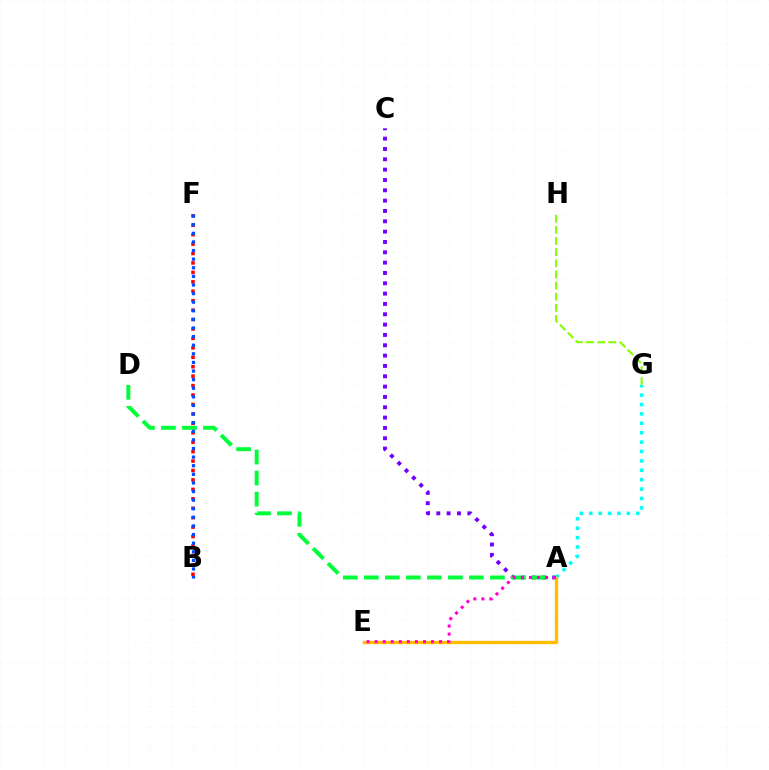{('G', 'H'): [{'color': '#84ff00', 'line_style': 'dashed', 'thickness': 1.51}], ('A', 'C'): [{'color': '#7200ff', 'line_style': 'dotted', 'thickness': 2.81}], ('B', 'F'): [{'color': '#ff0000', 'line_style': 'dotted', 'thickness': 2.56}, {'color': '#004bff', 'line_style': 'dotted', 'thickness': 2.34}], ('A', 'D'): [{'color': '#00ff39', 'line_style': 'dashed', 'thickness': 2.85}], ('A', 'G'): [{'color': '#00fff6', 'line_style': 'dotted', 'thickness': 2.55}], ('A', 'E'): [{'color': '#ffbd00', 'line_style': 'solid', 'thickness': 2.42}, {'color': '#ff00cf', 'line_style': 'dotted', 'thickness': 2.19}]}